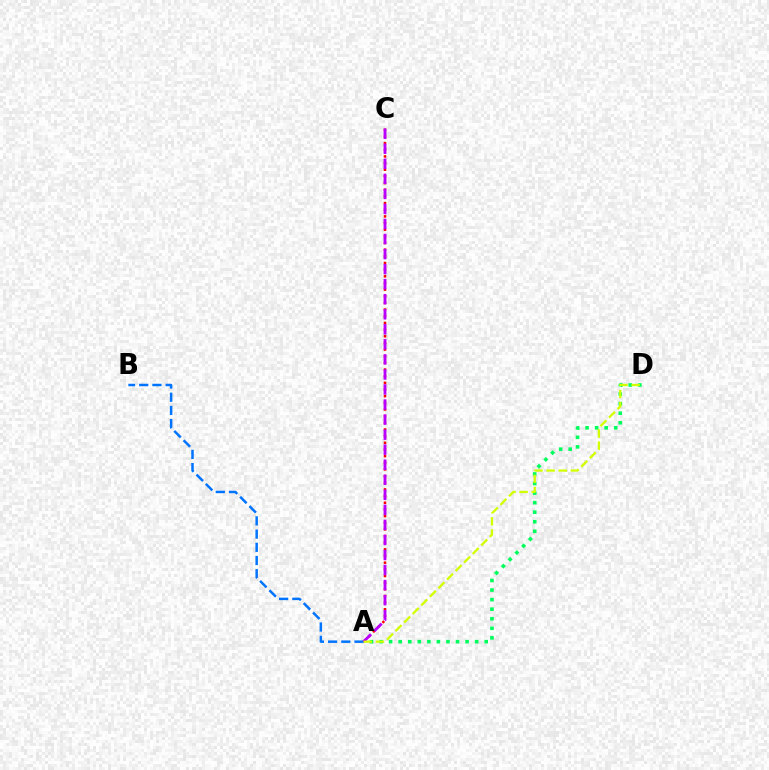{('A', 'D'): [{'color': '#00ff5c', 'line_style': 'dotted', 'thickness': 2.6}, {'color': '#d1ff00', 'line_style': 'dashed', 'thickness': 1.65}], ('A', 'B'): [{'color': '#0074ff', 'line_style': 'dashed', 'thickness': 1.79}], ('A', 'C'): [{'color': '#ff0000', 'line_style': 'dotted', 'thickness': 1.81}, {'color': '#b900ff', 'line_style': 'dashed', 'thickness': 2.04}]}